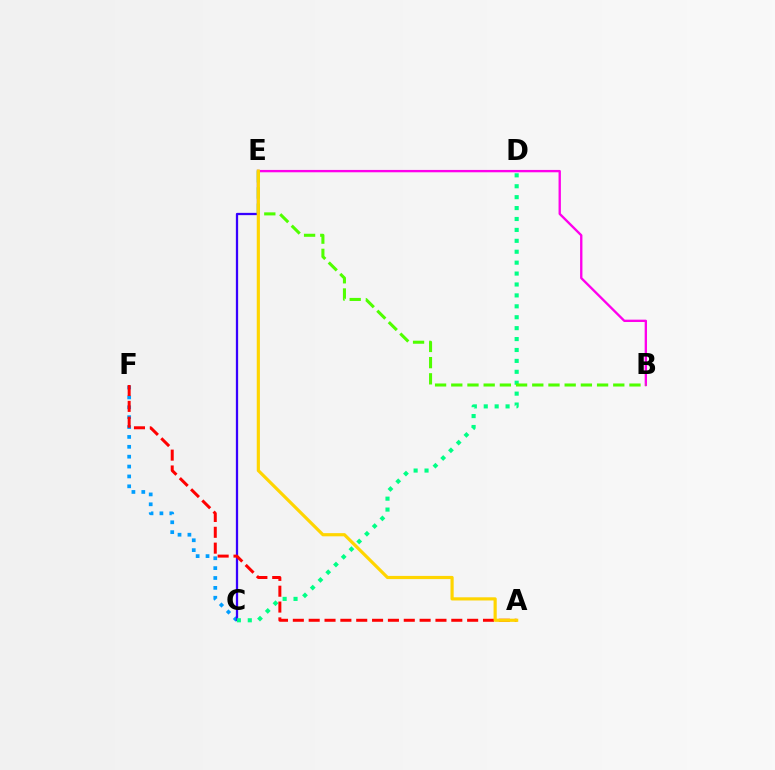{('C', 'F'): [{'color': '#009eff', 'line_style': 'dotted', 'thickness': 2.68}], ('C', 'E'): [{'color': '#3700ff', 'line_style': 'solid', 'thickness': 1.64}], ('C', 'D'): [{'color': '#00ff86', 'line_style': 'dotted', 'thickness': 2.97}], ('B', 'E'): [{'color': '#ff00ed', 'line_style': 'solid', 'thickness': 1.69}, {'color': '#4fff00', 'line_style': 'dashed', 'thickness': 2.2}], ('A', 'F'): [{'color': '#ff0000', 'line_style': 'dashed', 'thickness': 2.15}], ('A', 'E'): [{'color': '#ffd500', 'line_style': 'solid', 'thickness': 2.29}]}